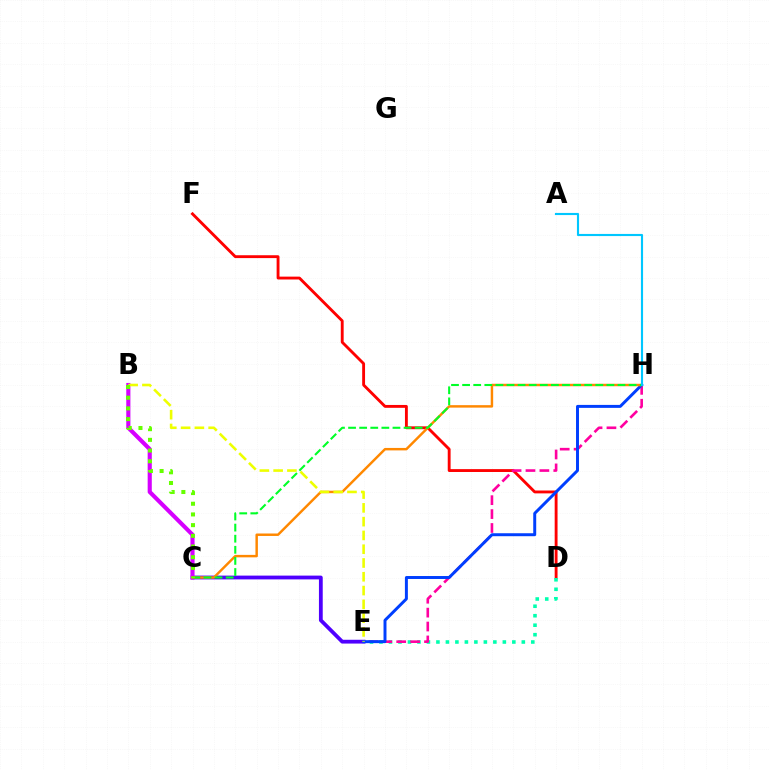{('C', 'E'): [{'color': '#4f00ff', 'line_style': 'solid', 'thickness': 2.73}], ('D', 'F'): [{'color': '#ff0000', 'line_style': 'solid', 'thickness': 2.06}], ('D', 'E'): [{'color': '#00ffaf', 'line_style': 'dotted', 'thickness': 2.58}], ('B', 'C'): [{'color': '#d600ff', 'line_style': 'solid', 'thickness': 2.97}, {'color': '#66ff00', 'line_style': 'dotted', 'thickness': 2.9}], ('E', 'H'): [{'color': '#ff00a0', 'line_style': 'dashed', 'thickness': 1.89}, {'color': '#003fff', 'line_style': 'solid', 'thickness': 2.13}], ('C', 'H'): [{'color': '#ff8800', 'line_style': 'solid', 'thickness': 1.77}, {'color': '#00ff27', 'line_style': 'dashed', 'thickness': 1.51}], ('B', 'E'): [{'color': '#eeff00', 'line_style': 'dashed', 'thickness': 1.87}], ('A', 'H'): [{'color': '#00c7ff', 'line_style': 'solid', 'thickness': 1.53}]}